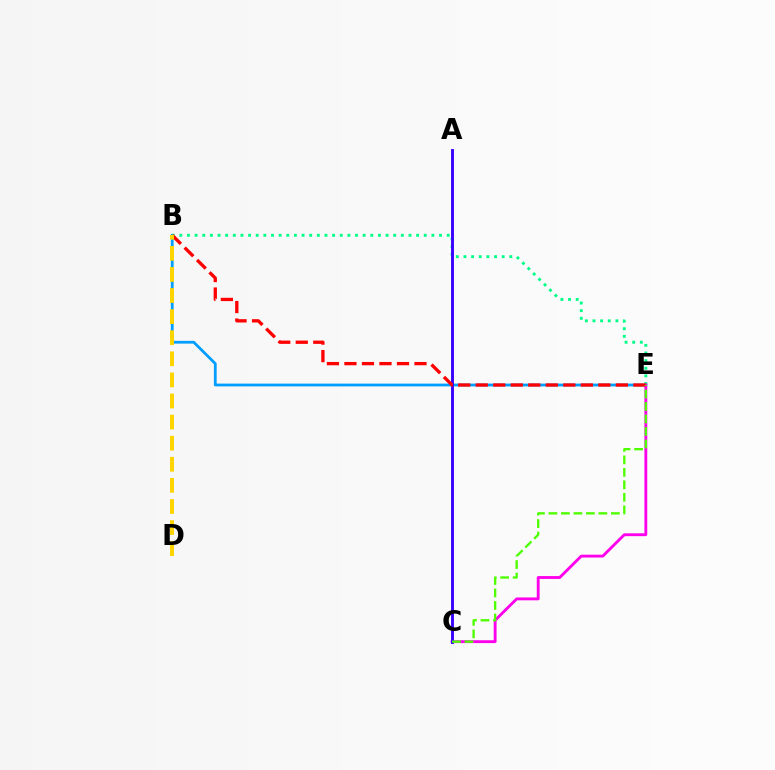{('B', 'E'): [{'color': '#009eff', 'line_style': 'solid', 'thickness': 2.0}, {'color': '#00ff86', 'line_style': 'dotted', 'thickness': 2.08}, {'color': '#ff0000', 'line_style': 'dashed', 'thickness': 2.38}], ('C', 'E'): [{'color': '#ff00ed', 'line_style': 'solid', 'thickness': 2.06}, {'color': '#4fff00', 'line_style': 'dashed', 'thickness': 1.7}], ('A', 'C'): [{'color': '#3700ff', 'line_style': 'solid', 'thickness': 2.08}], ('B', 'D'): [{'color': '#ffd500', 'line_style': 'dashed', 'thickness': 2.87}]}